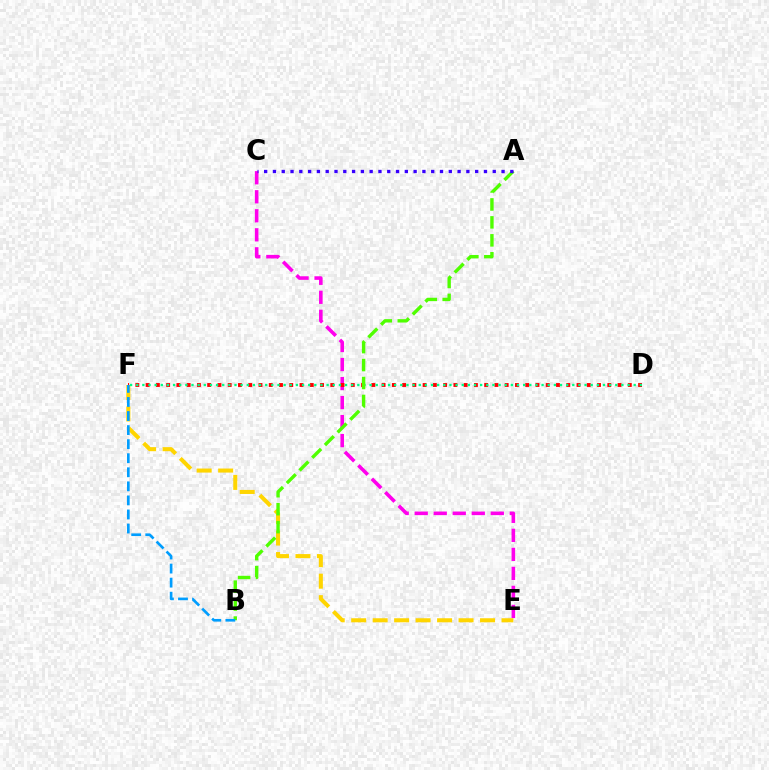{('C', 'E'): [{'color': '#ff00ed', 'line_style': 'dashed', 'thickness': 2.58}], ('E', 'F'): [{'color': '#ffd500', 'line_style': 'dashed', 'thickness': 2.92}], ('D', 'F'): [{'color': '#ff0000', 'line_style': 'dotted', 'thickness': 2.79}, {'color': '#00ff86', 'line_style': 'dotted', 'thickness': 1.67}], ('A', 'B'): [{'color': '#4fff00', 'line_style': 'dashed', 'thickness': 2.44}], ('B', 'F'): [{'color': '#009eff', 'line_style': 'dashed', 'thickness': 1.91}], ('A', 'C'): [{'color': '#3700ff', 'line_style': 'dotted', 'thickness': 2.39}]}